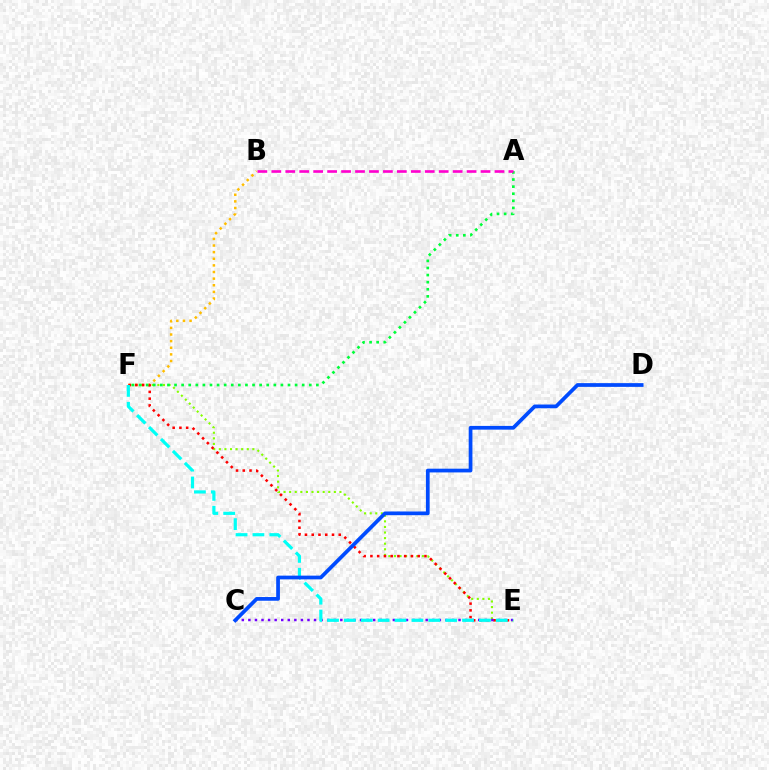{('B', 'F'): [{'color': '#ffbd00', 'line_style': 'dotted', 'thickness': 1.8}], ('E', 'F'): [{'color': '#84ff00', 'line_style': 'dotted', 'thickness': 1.52}, {'color': '#ff0000', 'line_style': 'dotted', 'thickness': 1.84}, {'color': '#00fff6', 'line_style': 'dashed', 'thickness': 2.29}], ('C', 'E'): [{'color': '#7200ff', 'line_style': 'dotted', 'thickness': 1.78}], ('A', 'F'): [{'color': '#00ff39', 'line_style': 'dotted', 'thickness': 1.93}], ('A', 'B'): [{'color': '#ff00cf', 'line_style': 'dashed', 'thickness': 1.89}], ('C', 'D'): [{'color': '#004bff', 'line_style': 'solid', 'thickness': 2.69}]}